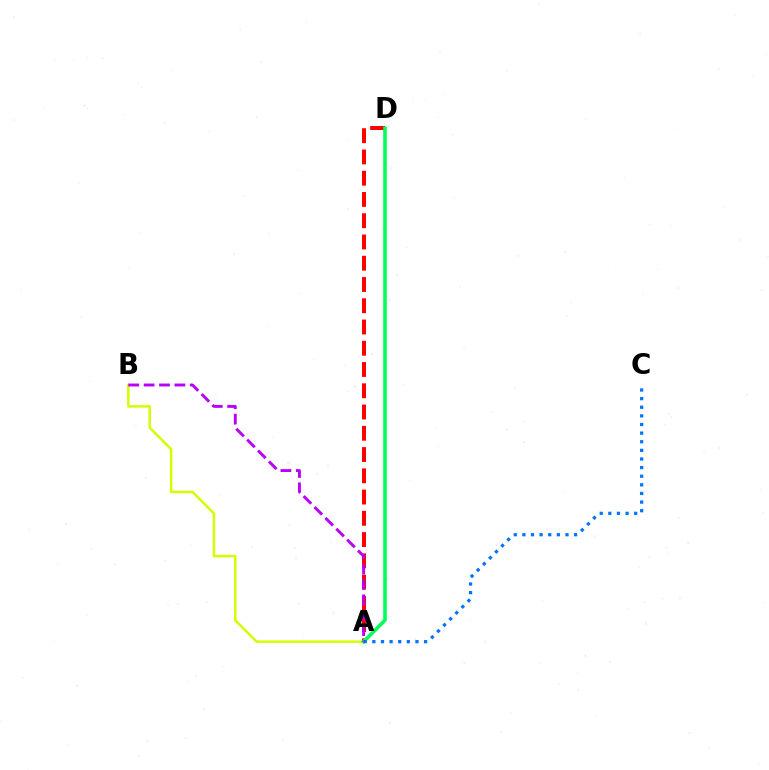{('A', 'D'): [{'color': '#ff0000', 'line_style': 'dashed', 'thickness': 2.89}, {'color': '#00ff5c', 'line_style': 'solid', 'thickness': 2.61}], ('A', 'B'): [{'color': '#d1ff00', 'line_style': 'solid', 'thickness': 1.79}, {'color': '#b900ff', 'line_style': 'dashed', 'thickness': 2.09}], ('A', 'C'): [{'color': '#0074ff', 'line_style': 'dotted', 'thickness': 2.34}]}